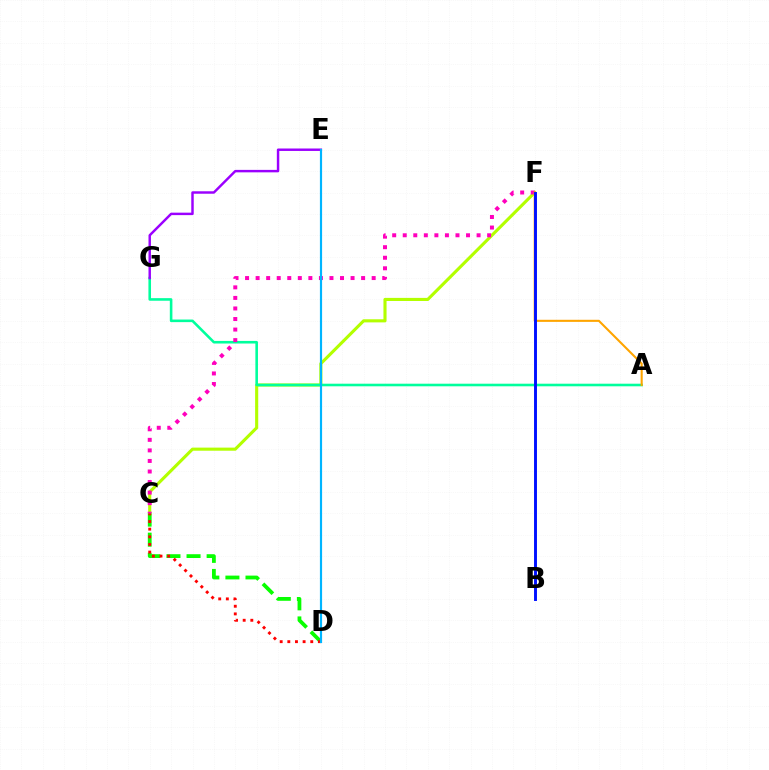{('C', 'F'): [{'color': '#b3ff00', 'line_style': 'solid', 'thickness': 2.24}, {'color': '#ff00bd', 'line_style': 'dotted', 'thickness': 2.87}], ('A', 'G'): [{'color': '#00ff9d', 'line_style': 'solid', 'thickness': 1.87}], ('C', 'D'): [{'color': '#08ff00', 'line_style': 'dashed', 'thickness': 2.73}, {'color': '#ff0000', 'line_style': 'dotted', 'thickness': 2.08}], ('A', 'F'): [{'color': '#ffa500', 'line_style': 'solid', 'thickness': 1.5}], ('E', 'G'): [{'color': '#9b00ff', 'line_style': 'solid', 'thickness': 1.77}], ('D', 'E'): [{'color': '#00b5ff', 'line_style': 'solid', 'thickness': 1.57}], ('B', 'F'): [{'color': '#0010ff', 'line_style': 'solid', 'thickness': 2.1}]}